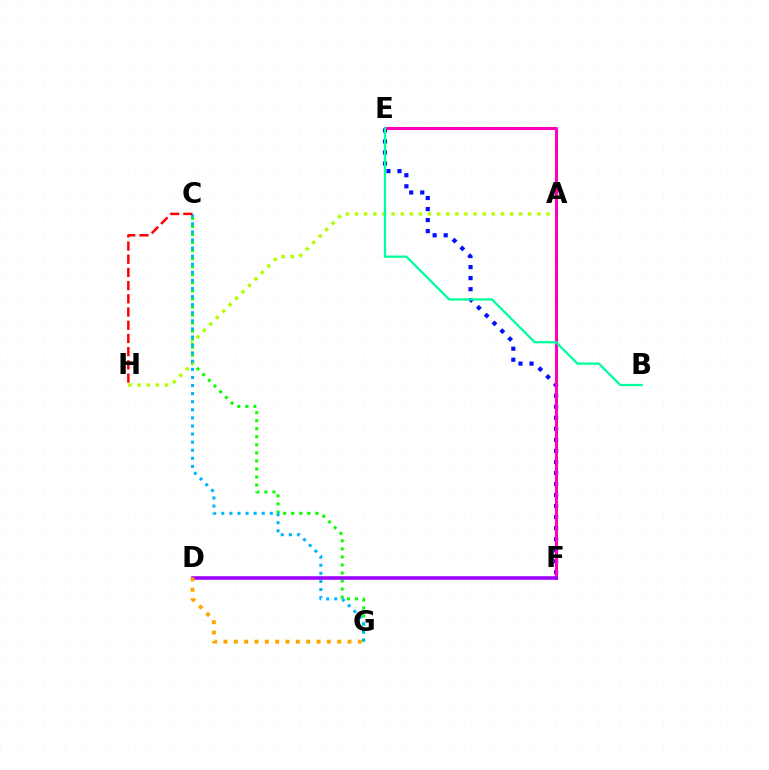{('E', 'F'): [{'color': '#0010ff', 'line_style': 'dotted', 'thickness': 3.0}, {'color': '#ff00bd', 'line_style': 'solid', 'thickness': 2.19}], ('C', 'G'): [{'color': '#08ff00', 'line_style': 'dotted', 'thickness': 2.19}, {'color': '#00b5ff', 'line_style': 'dotted', 'thickness': 2.2}], ('A', 'H'): [{'color': '#b3ff00', 'line_style': 'dotted', 'thickness': 2.48}], ('D', 'F'): [{'color': '#9b00ff', 'line_style': 'solid', 'thickness': 2.56}], ('B', 'E'): [{'color': '#00ff9d', 'line_style': 'solid', 'thickness': 1.64}], ('C', 'H'): [{'color': '#ff0000', 'line_style': 'dashed', 'thickness': 1.79}], ('D', 'G'): [{'color': '#ffa500', 'line_style': 'dotted', 'thickness': 2.81}]}